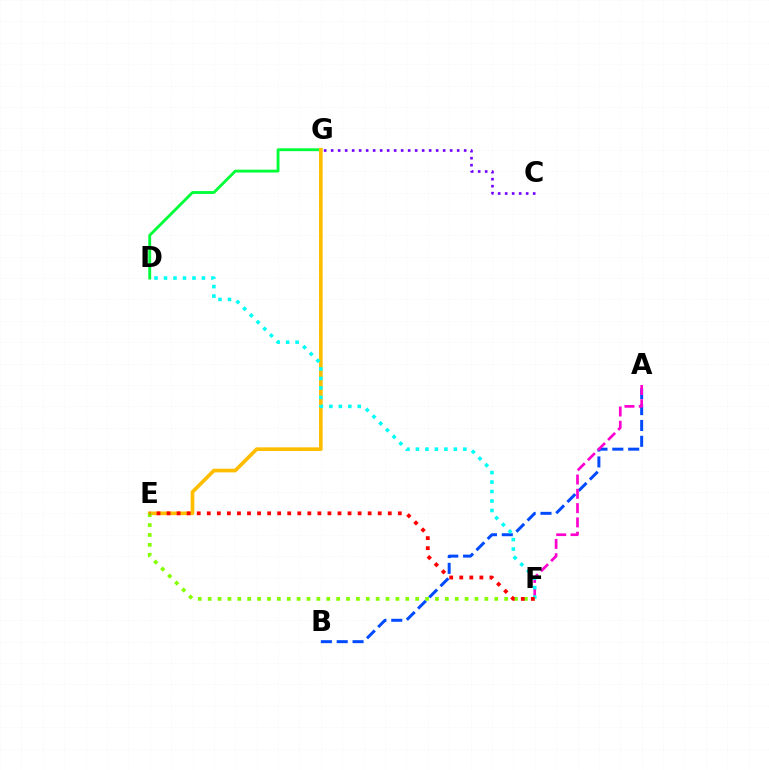{('D', 'G'): [{'color': '#00ff39', 'line_style': 'solid', 'thickness': 2.05}], ('A', 'B'): [{'color': '#004bff', 'line_style': 'dashed', 'thickness': 2.15}], ('E', 'G'): [{'color': '#ffbd00', 'line_style': 'solid', 'thickness': 2.64}], ('A', 'F'): [{'color': '#ff00cf', 'line_style': 'dashed', 'thickness': 1.94}], ('C', 'G'): [{'color': '#7200ff', 'line_style': 'dotted', 'thickness': 1.9}], ('D', 'F'): [{'color': '#00fff6', 'line_style': 'dotted', 'thickness': 2.58}], ('E', 'F'): [{'color': '#84ff00', 'line_style': 'dotted', 'thickness': 2.68}, {'color': '#ff0000', 'line_style': 'dotted', 'thickness': 2.73}]}